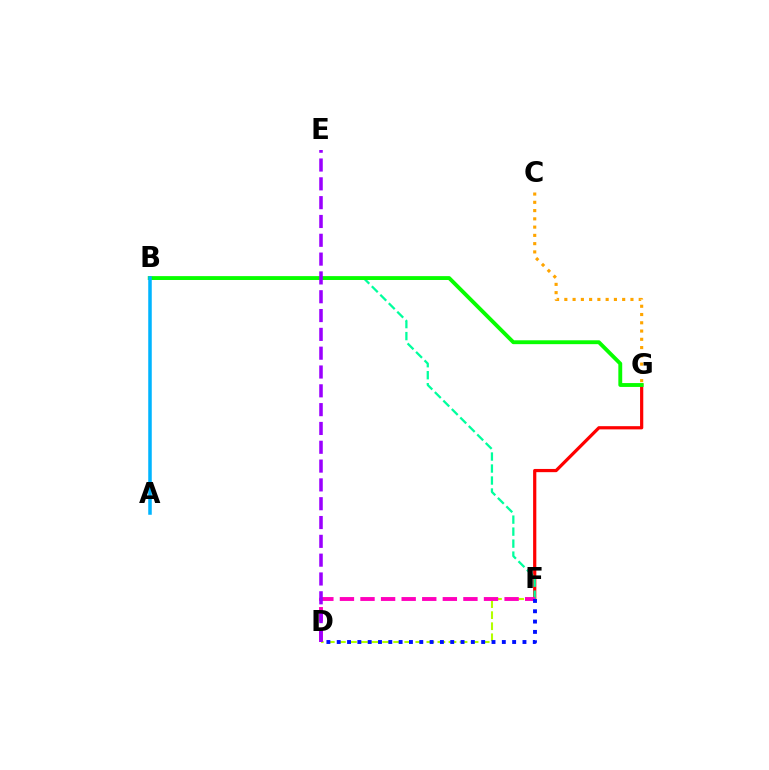{('F', 'G'): [{'color': '#ff0000', 'line_style': 'solid', 'thickness': 2.31}], ('B', 'F'): [{'color': '#00ff9d', 'line_style': 'dashed', 'thickness': 1.63}], ('C', 'G'): [{'color': '#ffa500', 'line_style': 'dotted', 'thickness': 2.25}], ('D', 'F'): [{'color': '#b3ff00', 'line_style': 'dashed', 'thickness': 1.5}, {'color': '#ff00bd', 'line_style': 'dashed', 'thickness': 2.8}, {'color': '#0010ff', 'line_style': 'dotted', 'thickness': 2.8}], ('B', 'G'): [{'color': '#08ff00', 'line_style': 'solid', 'thickness': 2.78}], ('D', 'E'): [{'color': '#9b00ff', 'line_style': 'dashed', 'thickness': 2.56}], ('A', 'B'): [{'color': '#00b5ff', 'line_style': 'solid', 'thickness': 2.54}]}